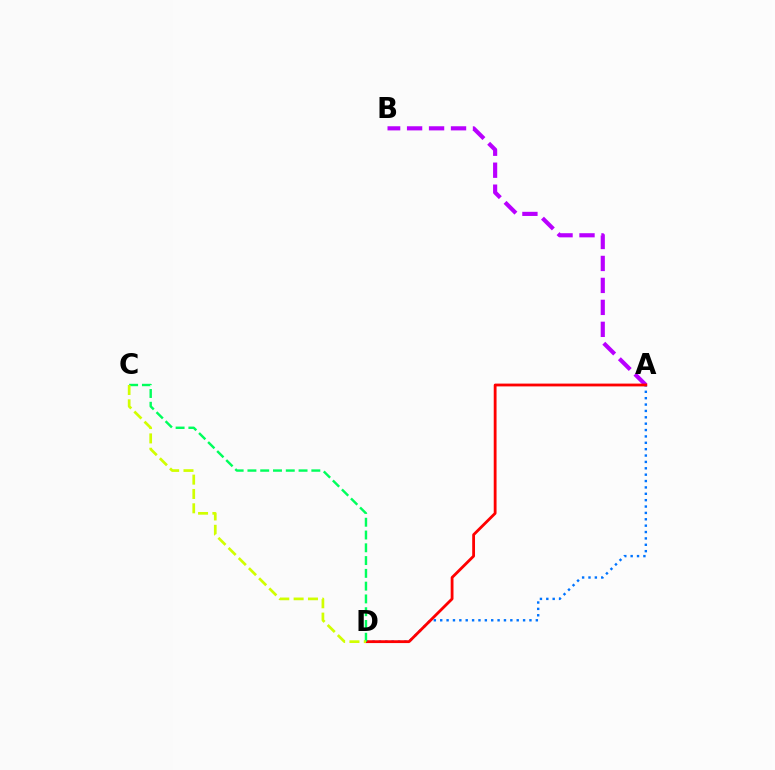{('A', 'D'): [{'color': '#0074ff', 'line_style': 'dotted', 'thickness': 1.73}, {'color': '#ff0000', 'line_style': 'solid', 'thickness': 2.02}], ('A', 'B'): [{'color': '#b900ff', 'line_style': 'dashed', 'thickness': 2.98}], ('C', 'D'): [{'color': '#00ff5c', 'line_style': 'dashed', 'thickness': 1.74}, {'color': '#d1ff00', 'line_style': 'dashed', 'thickness': 1.95}]}